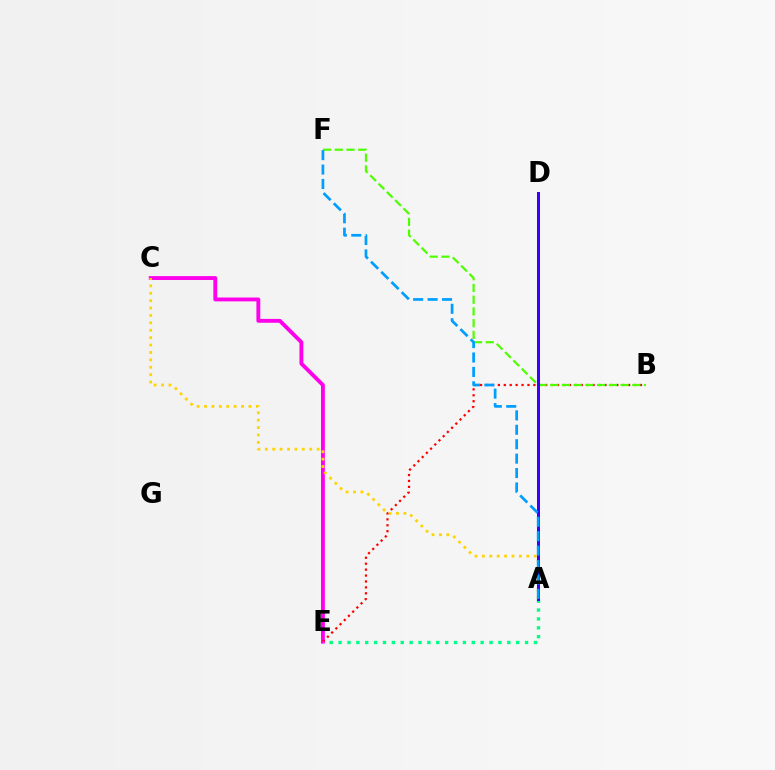{('C', 'E'): [{'color': '#ff00ed', 'line_style': 'solid', 'thickness': 2.78}], ('B', 'E'): [{'color': '#ff0000', 'line_style': 'dotted', 'thickness': 1.61}], ('B', 'F'): [{'color': '#4fff00', 'line_style': 'dashed', 'thickness': 1.59}], ('A', 'E'): [{'color': '#00ff86', 'line_style': 'dotted', 'thickness': 2.41}], ('A', 'C'): [{'color': '#ffd500', 'line_style': 'dotted', 'thickness': 2.01}], ('A', 'D'): [{'color': '#3700ff', 'line_style': 'solid', 'thickness': 2.16}], ('A', 'F'): [{'color': '#009eff', 'line_style': 'dashed', 'thickness': 1.96}]}